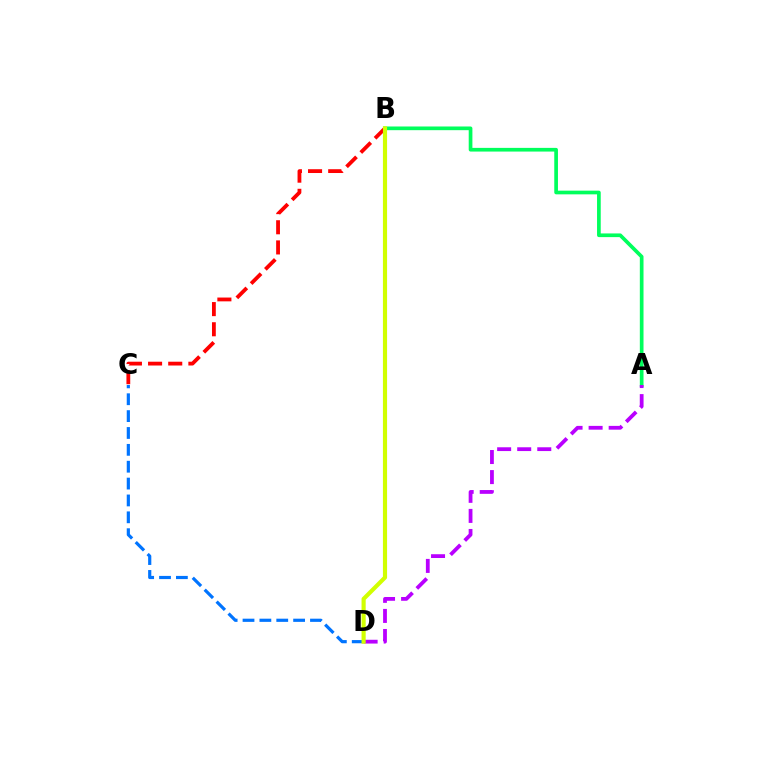{('A', 'B'): [{'color': '#00ff5c', 'line_style': 'solid', 'thickness': 2.66}], ('C', 'D'): [{'color': '#0074ff', 'line_style': 'dashed', 'thickness': 2.29}], ('B', 'C'): [{'color': '#ff0000', 'line_style': 'dashed', 'thickness': 2.74}], ('A', 'D'): [{'color': '#b900ff', 'line_style': 'dashed', 'thickness': 2.73}], ('B', 'D'): [{'color': '#d1ff00', 'line_style': 'solid', 'thickness': 2.98}]}